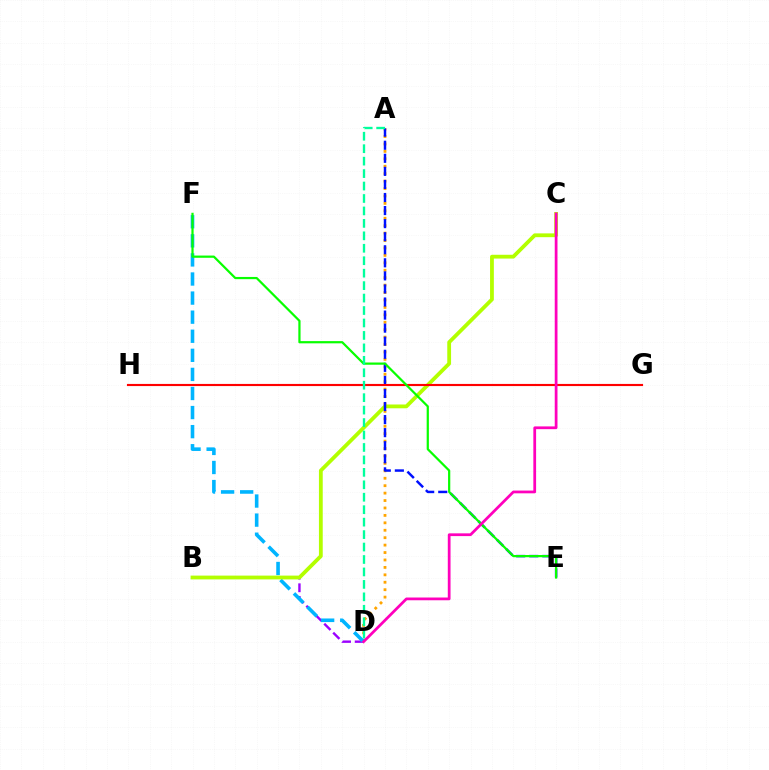{('B', 'D'): [{'color': '#9b00ff', 'line_style': 'dashed', 'thickness': 1.72}], ('A', 'D'): [{'color': '#ffa500', 'line_style': 'dotted', 'thickness': 2.02}, {'color': '#00ff9d', 'line_style': 'dashed', 'thickness': 1.69}], ('D', 'F'): [{'color': '#00b5ff', 'line_style': 'dashed', 'thickness': 2.59}], ('B', 'C'): [{'color': '#b3ff00', 'line_style': 'solid', 'thickness': 2.73}], ('A', 'E'): [{'color': '#0010ff', 'line_style': 'dashed', 'thickness': 1.77}], ('G', 'H'): [{'color': '#ff0000', 'line_style': 'solid', 'thickness': 1.54}], ('E', 'F'): [{'color': '#08ff00', 'line_style': 'solid', 'thickness': 1.6}], ('C', 'D'): [{'color': '#ff00bd', 'line_style': 'solid', 'thickness': 1.98}]}